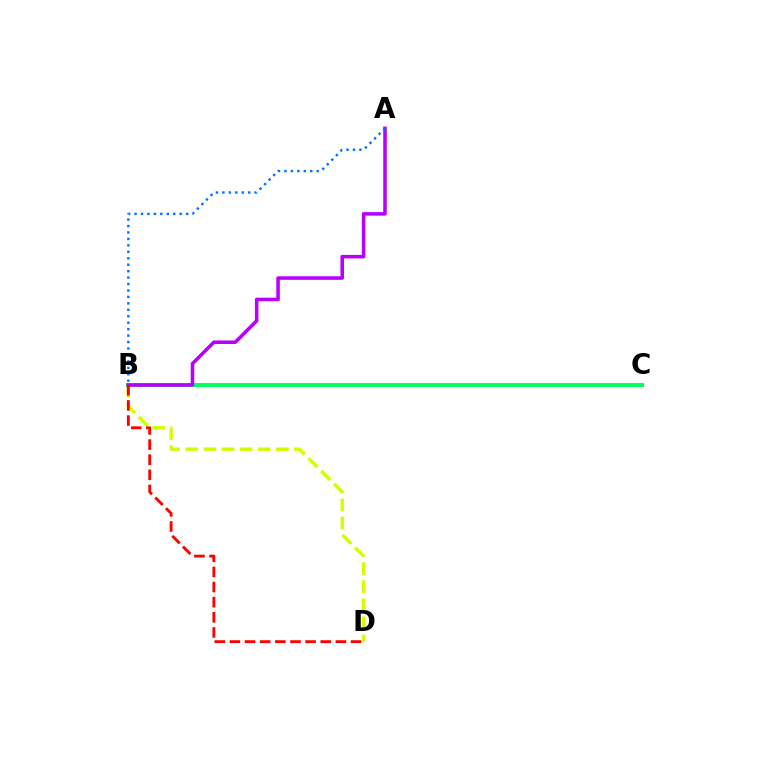{('B', 'D'): [{'color': '#d1ff00', 'line_style': 'dashed', 'thickness': 2.46}, {'color': '#ff0000', 'line_style': 'dashed', 'thickness': 2.06}], ('B', 'C'): [{'color': '#00ff5c', 'line_style': 'solid', 'thickness': 2.86}], ('A', 'B'): [{'color': '#b900ff', 'line_style': 'solid', 'thickness': 2.56}, {'color': '#0074ff', 'line_style': 'dotted', 'thickness': 1.75}]}